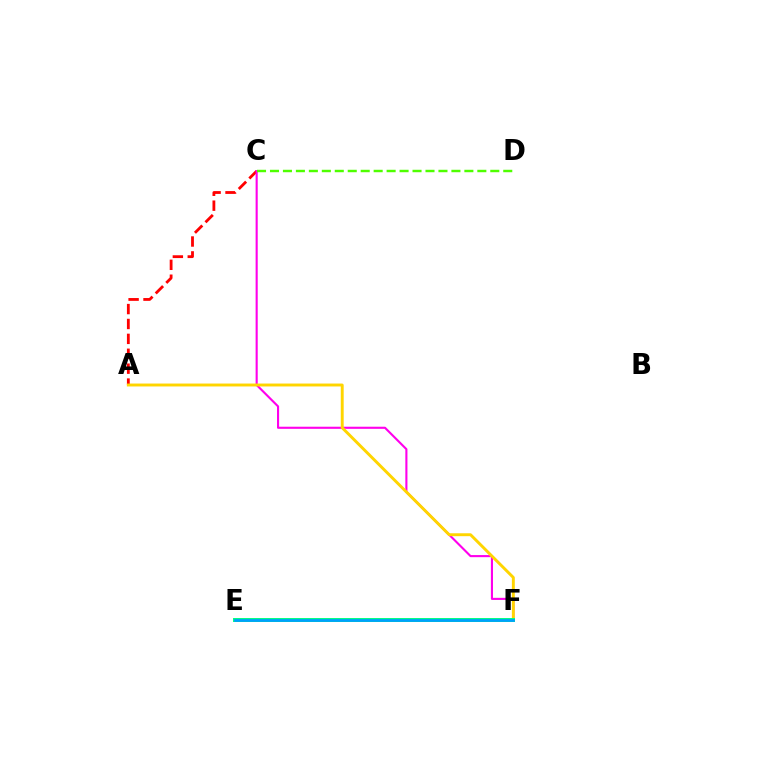{('A', 'C'): [{'color': '#ff0000', 'line_style': 'dashed', 'thickness': 2.02}], ('C', 'F'): [{'color': '#ff00ed', 'line_style': 'solid', 'thickness': 1.52}], ('C', 'D'): [{'color': '#4fff00', 'line_style': 'dashed', 'thickness': 1.76}], ('E', 'F'): [{'color': '#3700ff', 'line_style': 'solid', 'thickness': 1.53}, {'color': '#00ff86', 'line_style': 'solid', 'thickness': 2.86}, {'color': '#009eff', 'line_style': 'solid', 'thickness': 1.91}], ('A', 'F'): [{'color': '#ffd500', 'line_style': 'solid', 'thickness': 2.1}]}